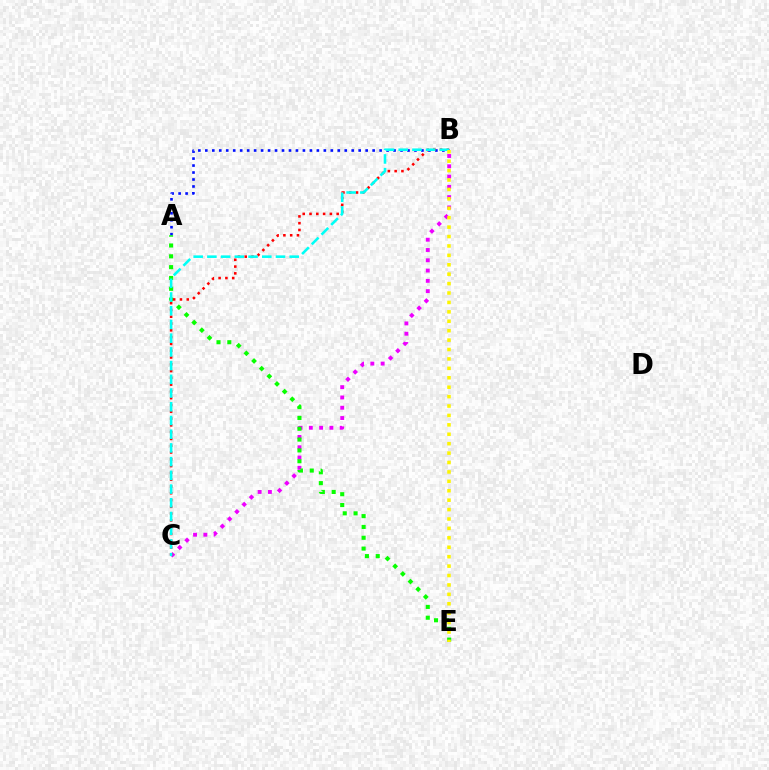{('B', 'C'): [{'color': '#ee00ff', 'line_style': 'dotted', 'thickness': 2.79}, {'color': '#ff0000', 'line_style': 'dotted', 'thickness': 1.84}, {'color': '#00fff6', 'line_style': 'dashed', 'thickness': 1.86}], ('A', 'B'): [{'color': '#0010ff', 'line_style': 'dotted', 'thickness': 1.89}], ('A', 'E'): [{'color': '#08ff00', 'line_style': 'dotted', 'thickness': 2.94}], ('B', 'E'): [{'color': '#fcf500', 'line_style': 'dotted', 'thickness': 2.56}]}